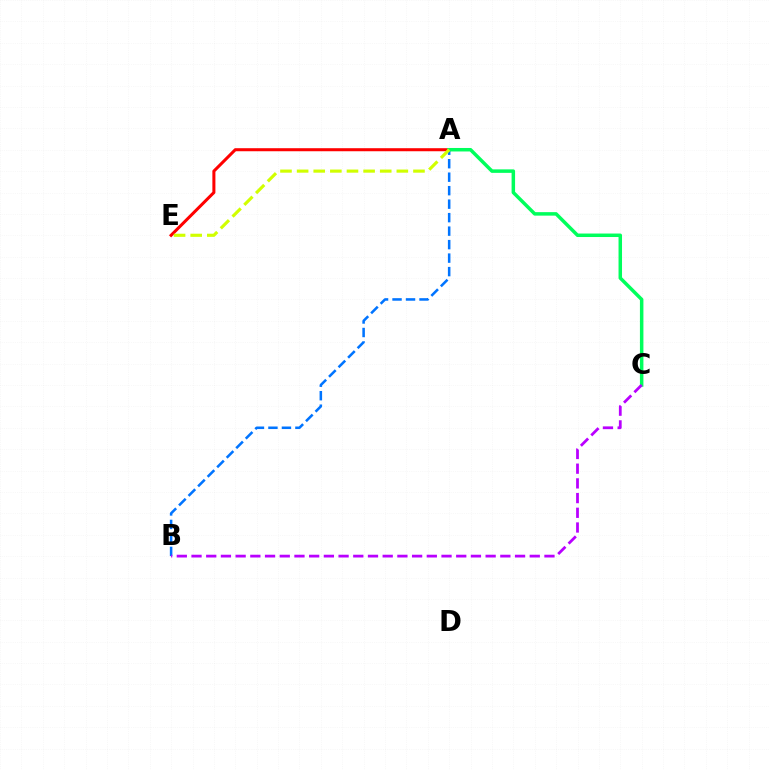{('A', 'E'): [{'color': '#ff0000', 'line_style': 'solid', 'thickness': 2.19}, {'color': '#d1ff00', 'line_style': 'dashed', 'thickness': 2.26}], ('A', 'B'): [{'color': '#0074ff', 'line_style': 'dashed', 'thickness': 1.83}], ('A', 'C'): [{'color': '#00ff5c', 'line_style': 'solid', 'thickness': 2.52}], ('B', 'C'): [{'color': '#b900ff', 'line_style': 'dashed', 'thickness': 2.0}]}